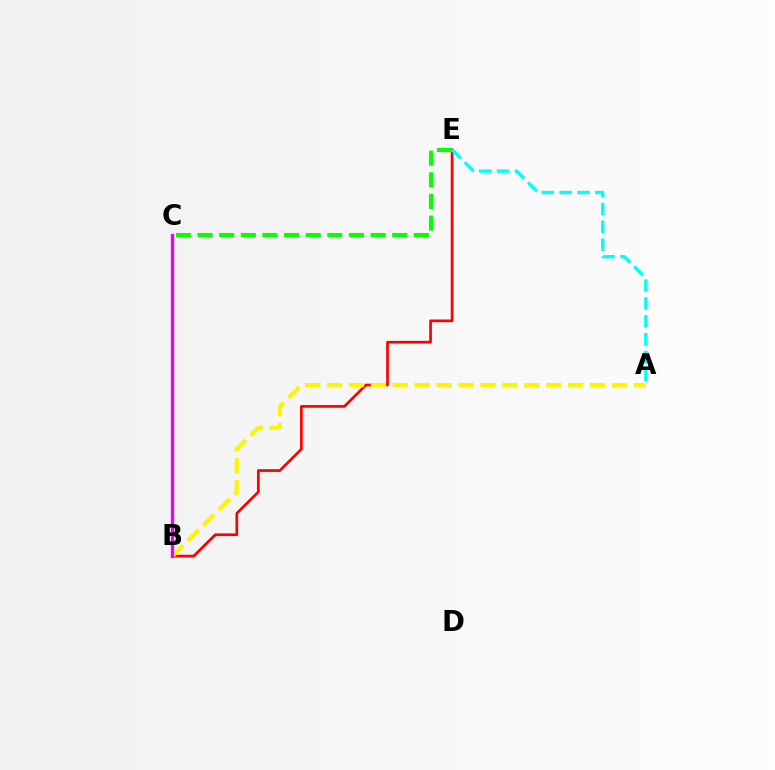{('B', 'E'): [{'color': '#ff0000', 'line_style': 'solid', 'thickness': 1.94}], ('A', 'B'): [{'color': '#fcf500', 'line_style': 'dashed', 'thickness': 2.98}], ('B', 'C'): [{'color': '#0010ff', 'line_style': 'solid', 'thickness': 2.17}, {'color': '#ee00ff', 'line_style': 'solid', 'thickness': 2.39}], ('C', 'E'): [{'color': '#08ff00', 'line_style': 'dashed', 'thickness': 2.94}], ('A', 'E'): [{'color': '#00fff6', 'line_style': 'dashed', 'thickness': 2.43}]}